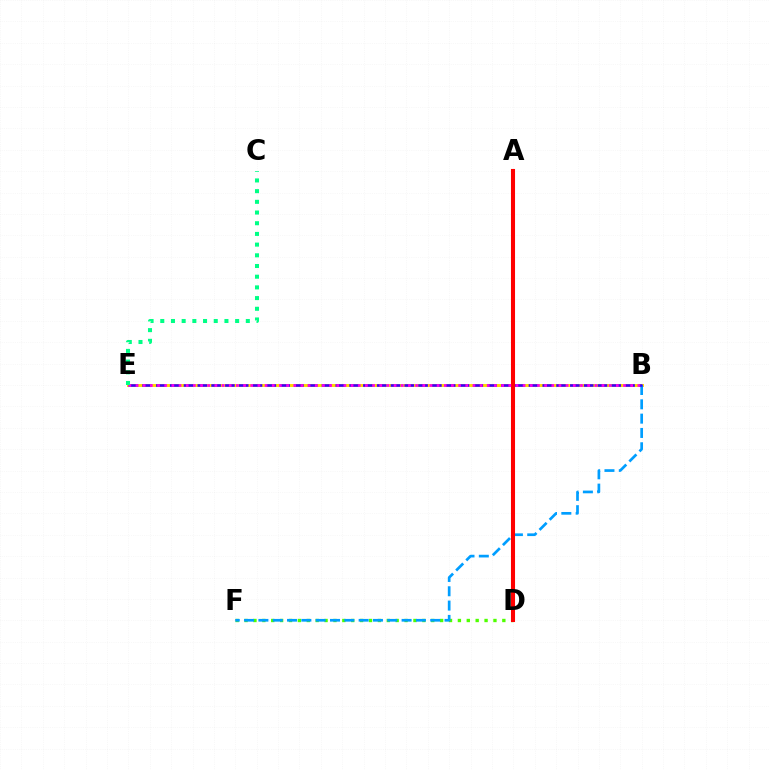{('D', 'F'): [{'color': '#4fff00', 'line_style': 'dotted', 'thickness': 2.42}], ('B', 'E'): [{'color': '#ffd500', 'line_style': 'solid', 'thickness': 2.13}, {'color': '#3700ff', 'line_style': 'dashed', 'thickness': 1.87}, {'color': '#ff00ed', 'line_style': 'dotted', 'thickness': 1.95}], ('B', 'F'): [{'color': '#009eff', 'line_style': 'dashed', 'thickness': 1.95}], ('A', 'D'): [{'color': '#ff0000', 'line_style': 'solid', 'thickness': 2.93}], ('C', 'E'): [{'color': '#00ff86', 'line_style': 'dotted', 'thickness': 2.91}]}